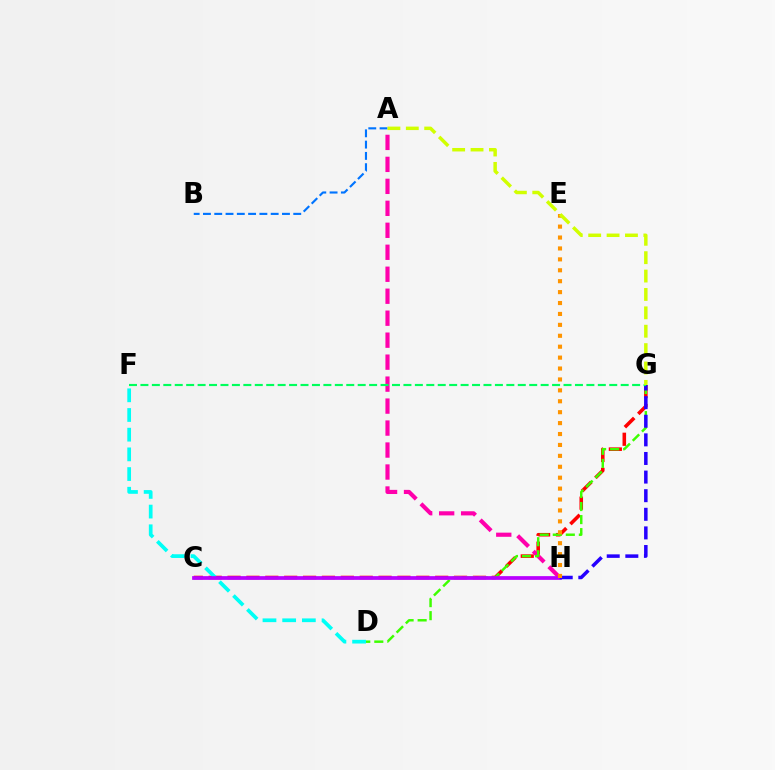{('C', 'G'): [{'color': '#ff0000', 'line_style': 'dashed', 'thickness': 2.56}], ('D', 'F'): [{'color': '#00fff6', 'line_style': 'dashed', 'thickness': 2.67}], ('A', 'H'): [{'color': '#ff00ac', 'line_style': 'dashed', 'thickness': 2.99}], ('D', 'G'): [{'color': '#3dff00', 'line_style': 'dashed', 'thickness': 1.77}], ('C', 'H'): [{'color': '#b900ff', 'line_style': 'solid', 'thickness': 2.69}], ('A', 'B'): [{'color': '#0074ff', 'line_style': 'dashed', 'thickness': 1.53}], ('G', 'H'): [{'color': '#2500ff', 'line_style': 'dashed', 'thickness': 2.53}], ('E', 'H'): [{'color': '#ff9400', 'line_style': 'dotted', 'thickness': 2.97}], ('F', 'G'): [{'color': '#00ff5c', 'line_style': 'dashed', 'thickness': 1.55}], ('A', 'G'): [{'color': '#d1ff00', 'line_style': 'dashed', 'thickness': 2.5}]}